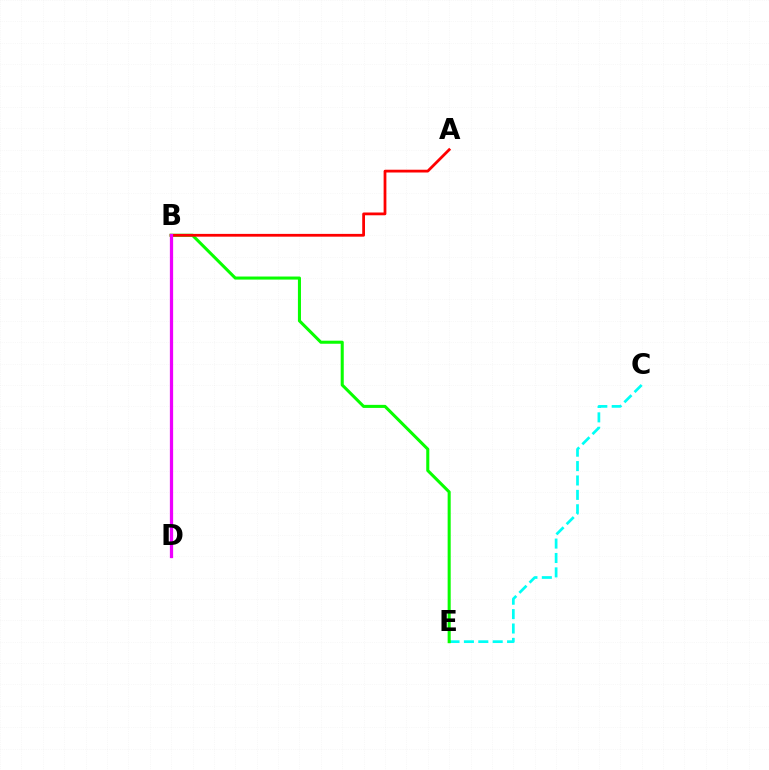{('C', 'E'): [{'color': '#00fff6', 'line_style': 'dashed', 'thickness': 1.96}], ('B', 'D'): [{'color': '#0010ff', 'line_style': 'solid', 'thickness': 1.98}, {'color': '#fcf500', 'line_style': 'dashed', 'thickness': 2.05}, {'color': '#ee00ff', 'line_style': 'solid', 'thickness': 2.34}], ('B', 'E'): [{'color': '#08ff00', 'line_style': 'solid', 'thickness': 2.2}], ('A', 'B'): [{'color': '#ff0000', 'line_style': 'solid', 'thickness': 2.0}]}